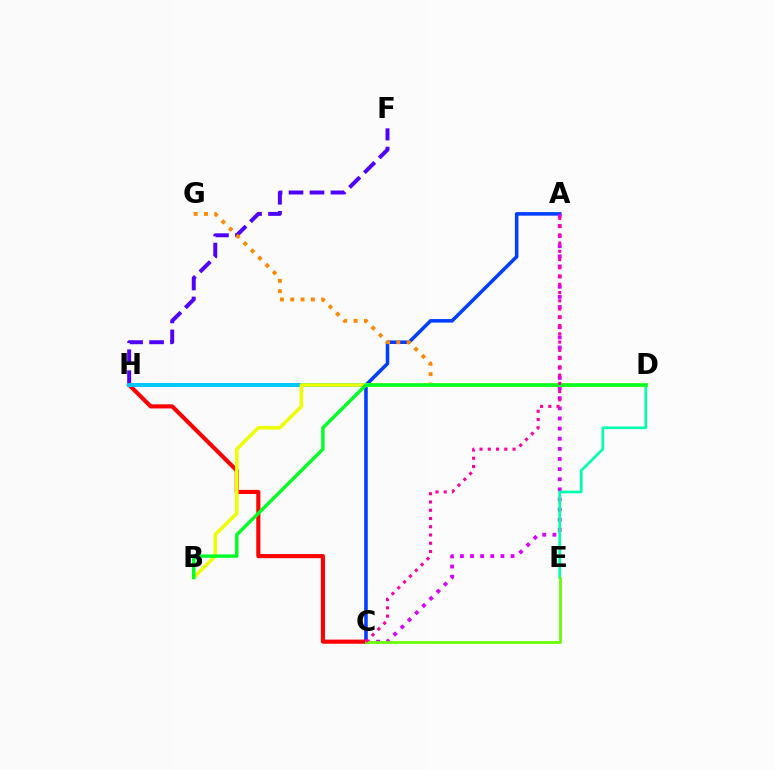{('A', 'C'): [{'color': '#003fff', 'line_style': 'solid', 'thickness': 2.56}, {'color': '#d600ff', 'line_style': 'dotted', 'thickness': 2.75}, {'color': '#ff00a0', 'line_style': 'dotted', 'thickness': 2.24}], ('F', 'H'): [{'color': '#4f00ff', 'line_style': 'dashed', 'thickness': 2.85}], ('C', 'H'): [{'color': '#ff0000', 'line_style': 'solid', 'thickness': 2.97}], ('D', 'G'): [{'color': '#ff8800', 'line_style': 'dotted', 'thickness': 2.8}], ('D', 'H'): [{'color': '#00c7ff', 'line_style': 'solid', 'thickness': 2.87}], ('D', 'E'): [{'color': '#00ffaf', 'line_style': 'solid', 'thickness': 1.94}], ('B', 'D'): [{'color': '#eeff00', 'line_style': 'solid', 'thickness': 2.56}, {'color': '#00ff27', 'line_style': 'solid', 'thickness': 2.47}], ('C', 'E'): [{'color': '#66ff00', 'line_style': 'solid', 'thickness': 1.95}]}